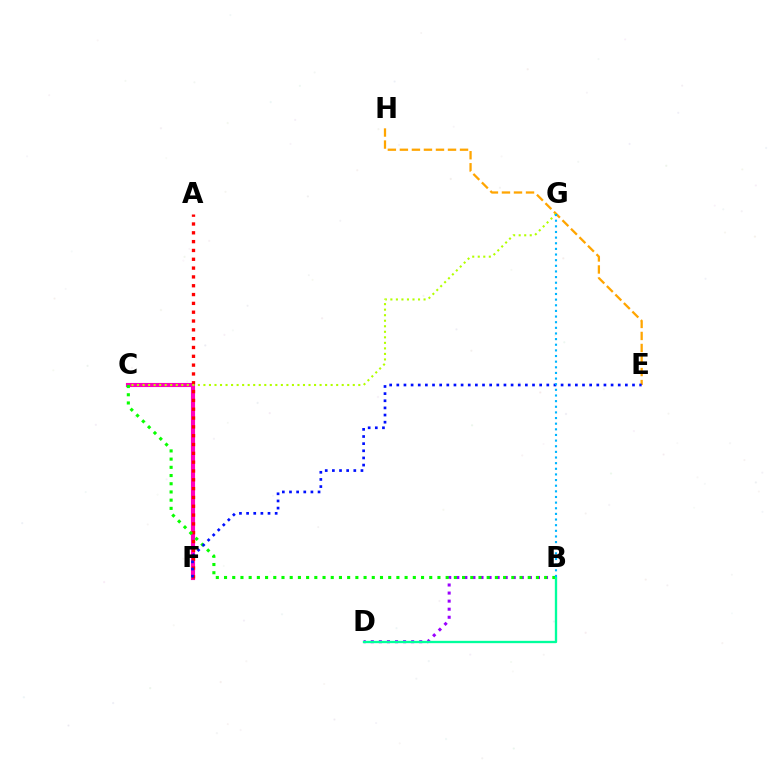{('B', 'D'): [{'color': '#9b00ff', 'line_style': 'dotted', 'thickness': 2.19}, {'color': '#00ff9d', 'line_style': 'solid', 'thickness': 1.68}], ('E', 'H'): [{'color': '#ffa500', 'line_style': 'dashed', 'thickness': 1.63}], ('C', 'F'): [{'color': '#ff00bd', 'line_style': 'solid', 'thickness': 2.96}], ('A', 'F'): [{'color': '#ff0000', 'line_style': 'dotted', 'thickness': 2.4}], ('C', 'G'): [{'color': '#b3ff00', 'line_style': 'dotted', 'thickness': 1.5}], ('B', 'C'): [{'color': '#08ff00', 'line_style': 'dotted', 'thickness': 2.23}], ('E', 'F'): [{'color': '#0010ff', 'line_style': 'dotted', 'thickness': 1.94}], ('B', 'G'): [{'color': '#00b5ff', 'line_style': 'dotted', 'thickness': 1.53}]}